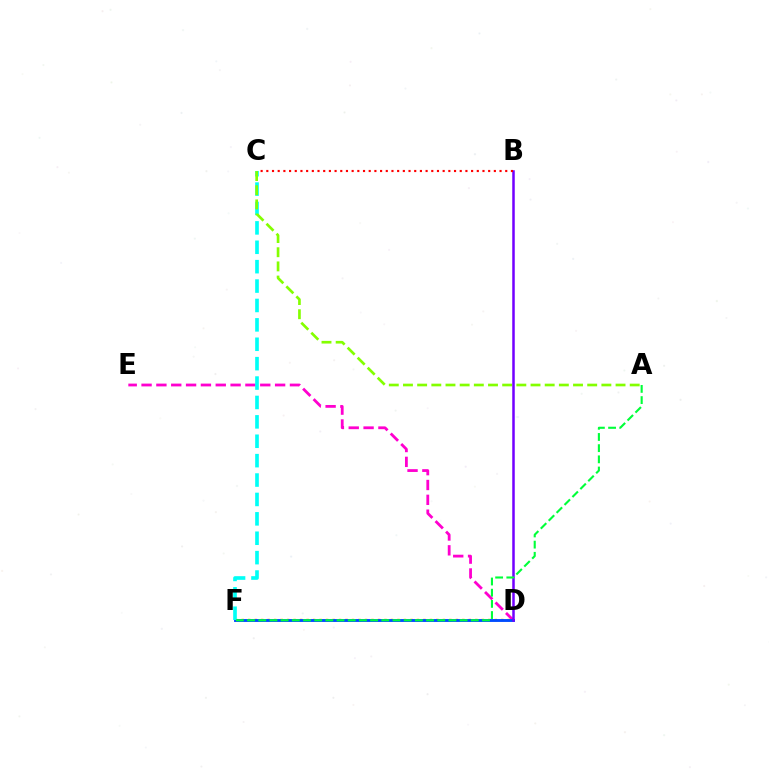{('D', 'E'): [{'color': '#ff00cf', 'line_style': 'dashed', 'thickness': 2.02}], ('D', 'F'): [{'color': '#ffbd00', 'line_style': 'dotted', 'thickness': 1.76}, {'color': '#004bff', 'line_style': 'solid', 'thickness': 2.08}], ('C', 'F'): [{'color': '#00fff6', 'line_style': 'dashed', 'thickness': 2.64}], ('A', 'C'): [{'color': '#84ff00', 'line_style': 'dashed', 'thickness': 1.93}], ('B', 'D'): [{'color': '#7200ff', 'line_style': 'solid', 'thickness': 1.81}], ('A', 'F'): [{'color': '#00ff39', 'line_style': 'dashed', 'thickness': 1.52}], ('B', 'C'): [{'color': '#ff0000', 'line_style': 'dotted', 'thickness': 1.55}]}